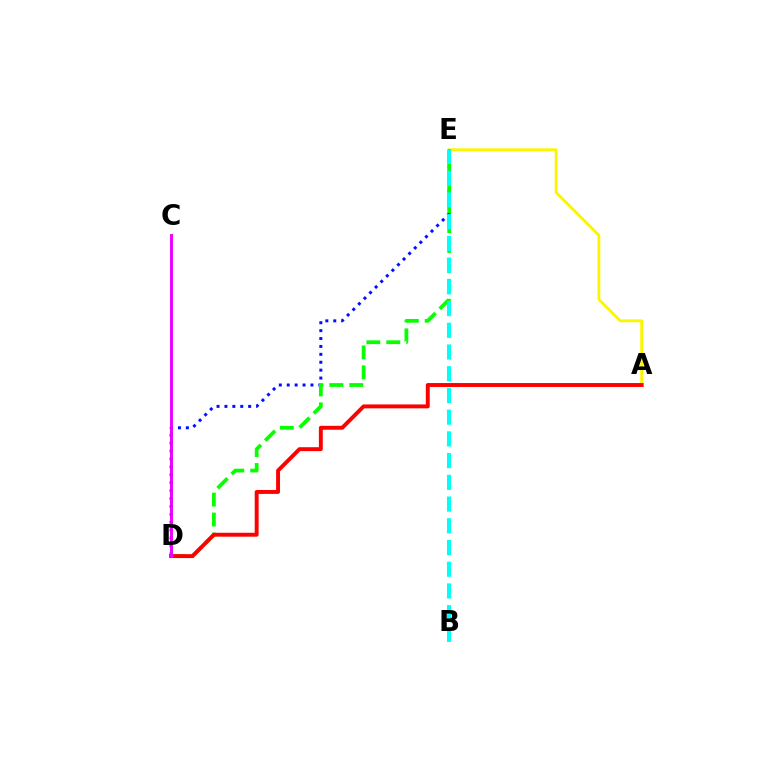{('A', 'E'): [{'color': '#fcf500', 'line_style': 'solid', 'thickness': 2.03}], ('D', 'E'): [{'color': '#0010ff', 'line_style': 'dotted', 'thickness': 2.15}, {'color': '#08ff00', 'line_style': 'dashed', 'thickness': 2.71}], ('B', 'E'): [{'color': '#00fff6', 'line_style': 'dashed', 'thickness': 2.95}], ('A', 'D'): [{'color': '#ff0000', 'line_style': 'solid', 'thickness': 2.82}], ('C', 'D'): [{'color': '#ee00ff', 'line_style': 'solid', 'thickness': 2.1}]}